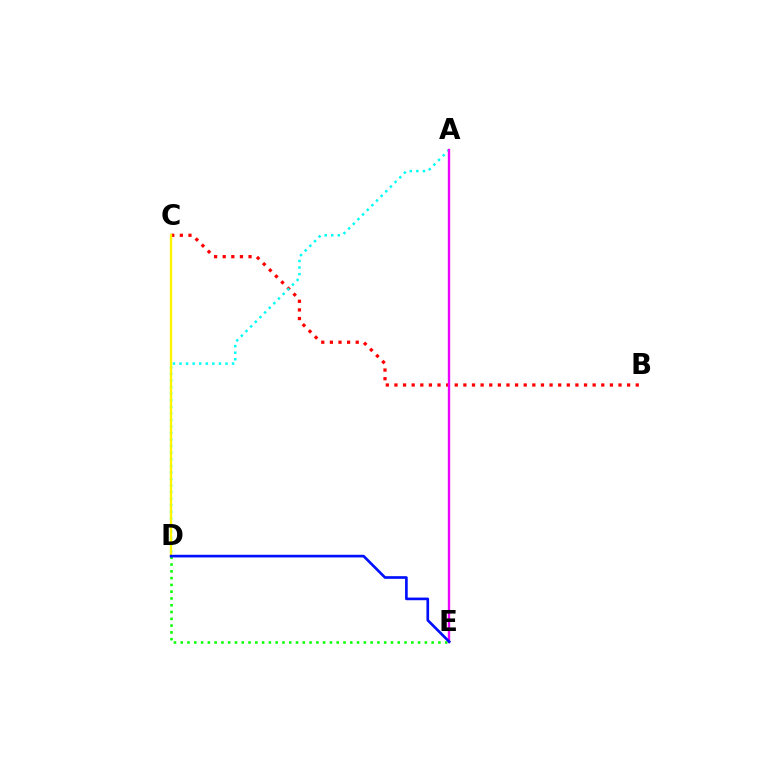{('B', 'C'): [{'color': '#ff0000', 'line_style': 'dotted', 'thickness': 2.34}], ('A', 'D'): [{'color': '#00fff6', 'line_style': 'dotted', 'thickness': 1.79}], ('A', 'E'): [{'color': '#ee00ff', 'line_style': 'solid', 'thickness': 1.71}], ('C', 'D'): [{'color': '#fcf500', 'line_style': 'solid', 'thickness': 1.68}], ('D', 'E'): [{'color': '#08ff00', 'line_style': 'dotted', 'thickness': 1.84}, {'color': '#0010ff', 'line_style': 'solid', 'thickness': 1.92}]}